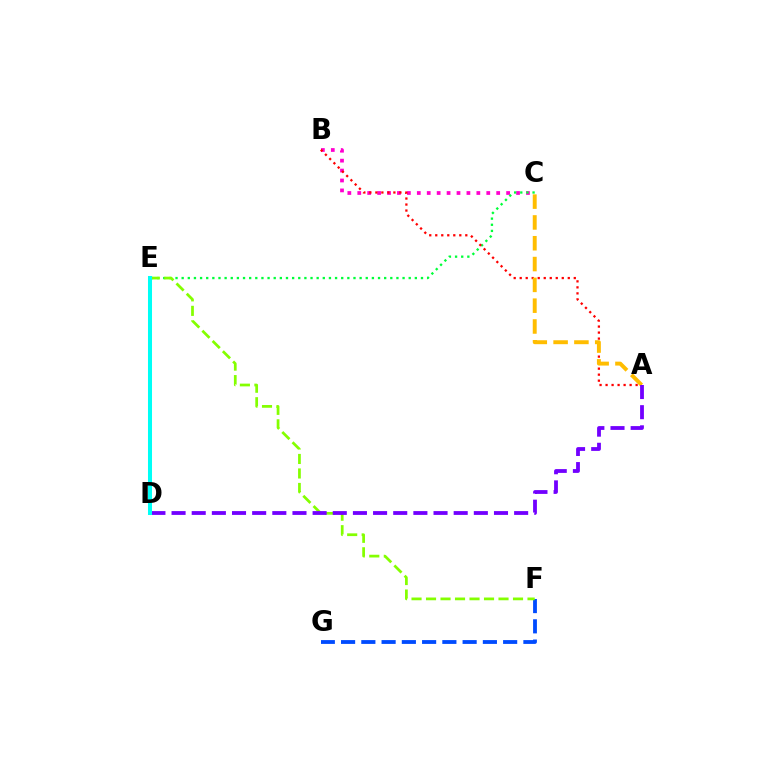{('B', 'C'): [{'color': '#ff00cf', 'line_style': 'dotted', 'thickness': 2.7}], ('C', 'E'): [{'color': '#00ff39', 'line_style': 'dotted', 'thickness': 1.67}], ('F', 'G'): [{'color': '#004bff', 'line_style': 'dashed', 'thickness': 2.75}], ('A', 'B'): [{'color': '#ff0000', 'line_style': 'dotted', 'thickness': 1.63}], ('A', 'C'): [{'color': '#ffbd00', 'line_style': 'dashed', 'thickness': 2.83}], ('E', 'F'): [{'color': '#84ff00', 'line_style': 'dashed', 'thickness': 1.97}], ('A', 'D'): [{'color': '#7200ff', 'line_style': 'dashed', 'thickness': 2.74}], ('D', 'E'): [{'color': '#00fff6', 'line_style': 'solid', 'thickness': 2.9}]}